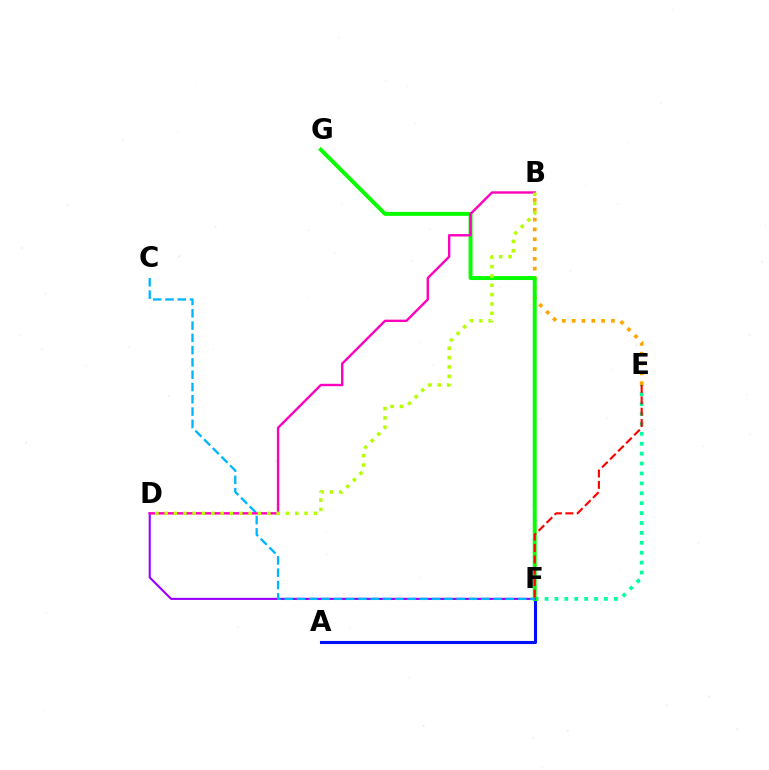{('B', 'E'): [{'color': '#ffa500', 'line_style': 'dotted', 'thickness': 2.67}], ('A', 'F'): [{'color': '#0010ff', 'line_style': 'solid', 'thickness': 2.23}], ('E', 'F'): [{'color': '#00ff9d', 'line_style': 'dotted', 'thickness': 2.69}, {'color': '#ff0000', 'line_style': 'dashed', 'thickness': 1.54}], ('F', 'G'): [{'color': '#08ff00', 'line_style': 'solid', 'thickness': 2.85}], ('D', 'F'): [{'color': '#9b00ff', 'line_style': 'solid', 'thickness': 1.53}], ('C', 'F'): [{'color': '#00b5ff', 'line_style': 'dashed', 'thickness': 1.67}], ('B', 'D'): [{'color': '#ff00bd', 'line_style': 'solid', 'thickness': 1.72}, {'color': '#b3ff00', 'line_style': 'dotted', 'thickness': 2.53}]}